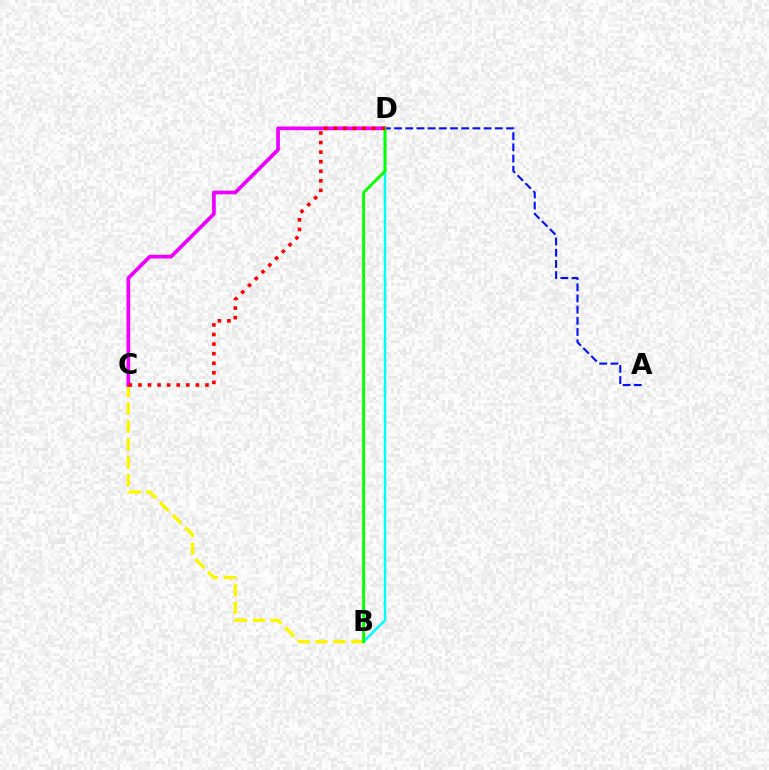{('B', 'C'): [{'color': '#fcf500', 'line_style': 'dashed', 'thickness': 2.43}], ('B', 'D'): [{'color': '#00fff6', 'line_style': 'solid', 'thickness': 1.77}, {'color': '#08ff00', 'line_style': 'solid', 'thickness': 2.09}], ('C', 'D'): [{'color': '#ee00ff', 'line_style': 'solid', 'thickness': 2.65}, {'color': '#ff0000', 'line_style': 'dotted', 'thickness': 2.6}], ('A', 'D'): [{'color': '#0010ff', 'line_style': 'dashed', 'thickness': 1.52}]}